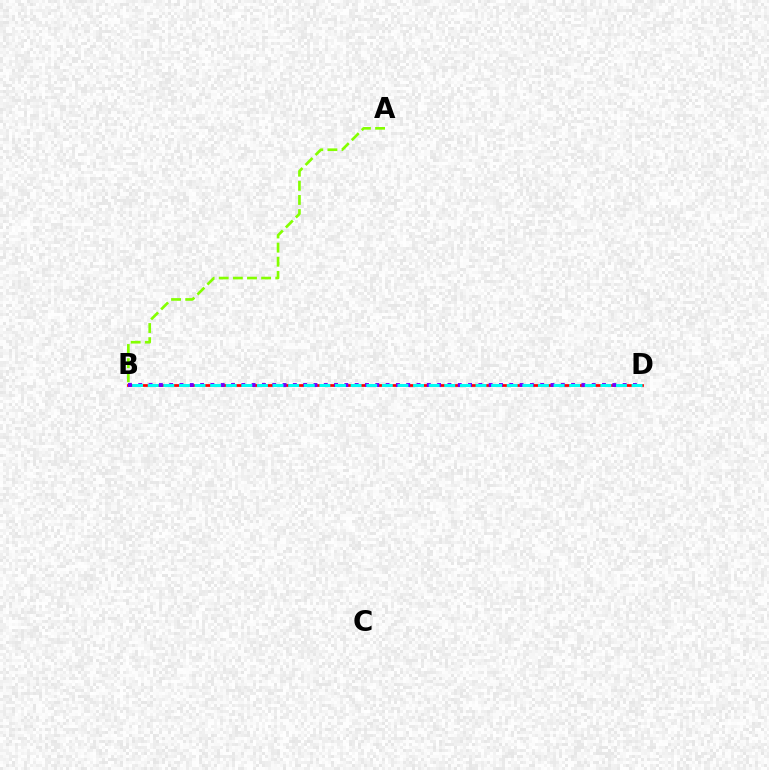{('B', 'D'): [{'color': '#ff0000', 'line_style': 'solid', 'thickness': 1.97}, {'color': '#7200ff', 'line_style': 'dotted', 'thickness': 2.8}, {'color': '#00fff6', 'line_style': 'dashed', 'thickness': 2.12}], ('A', 'B'): [{'color': '#84ff00', 'line_style': 'dashed', 'thickness': 1.92}]}